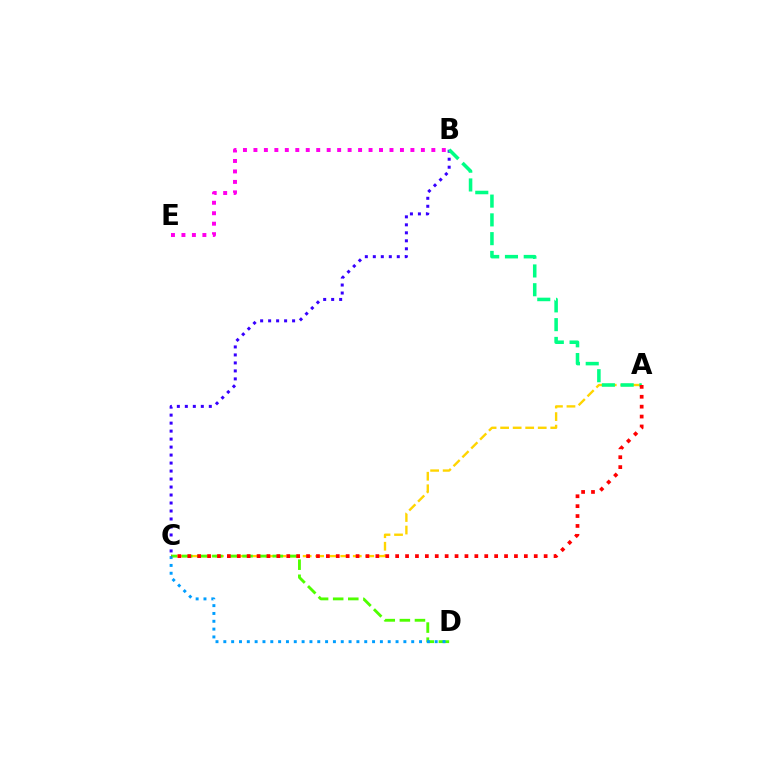{('A', 'C'): [{'color': '#ffd500', 'line_style': 'dashed', 'thickness': 1.7}, {'color': '#ff0000', 'line_style': 'dotted', 'thickness': 2.69}], ('B', 'C'): [{'color': '#3700ff', 'line_style': 'dotted', 'thickness': 2.17}], ('C', 'D'): [{'color': '#4fff00', 'line_style': 'dashed', 'thickness': 2.05}, {'color': '#009eff', 'line_style': 'dotted', 'thickness': 2.13}], ('A', 'B'): [{'color': '#00ff86', 'line_style': 'dashed', 'thickness': 2.55}], ('B', 'E'): [{'color': '#ff00ed', 'line_style': 'dotted', 'thickness': 2.84}]}